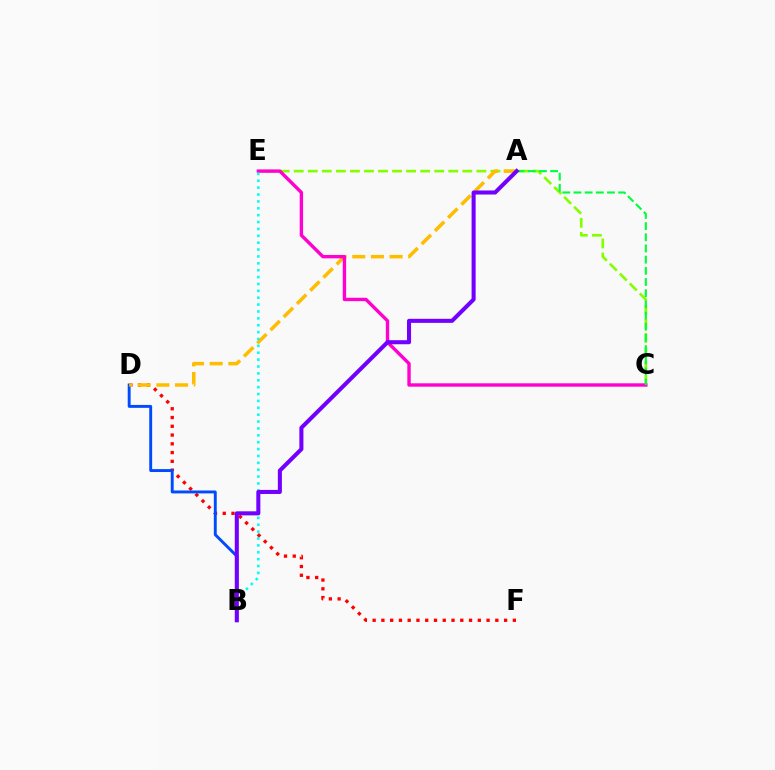{('D', 'F'): [{'color': '#ff0000', 'line_style': 'dotted', 'thickness': 2.38}], ('C', 'E'): [{'color': '#84ff00', 'line_style': 'dashed', 'thickness': 1.91}, {'color': '#ff00cf', 'line_style': 'solid', 'thickness': 2.43}], ('B', 'D'): [{'color': '#004bff', 'line_style': 'solid', 'thickness': 2.1}], ('A', 'D'): [{'color': '#ffbd00', 'line_style': 'dashed', 'thickness': 2.54}], ('B', 'E'): [{'color': '#00fff6', 'line_style': 'dotted', 'thickness': 1.87}], ('A', 'C'): [{'color': '#00ff39', 'line_style': 'dashed', 'thickness': 1.52}], ('A', 'B'): [{'color': '#7200ff', 'line_style': 'solid', 'thickness': 2.92}]}